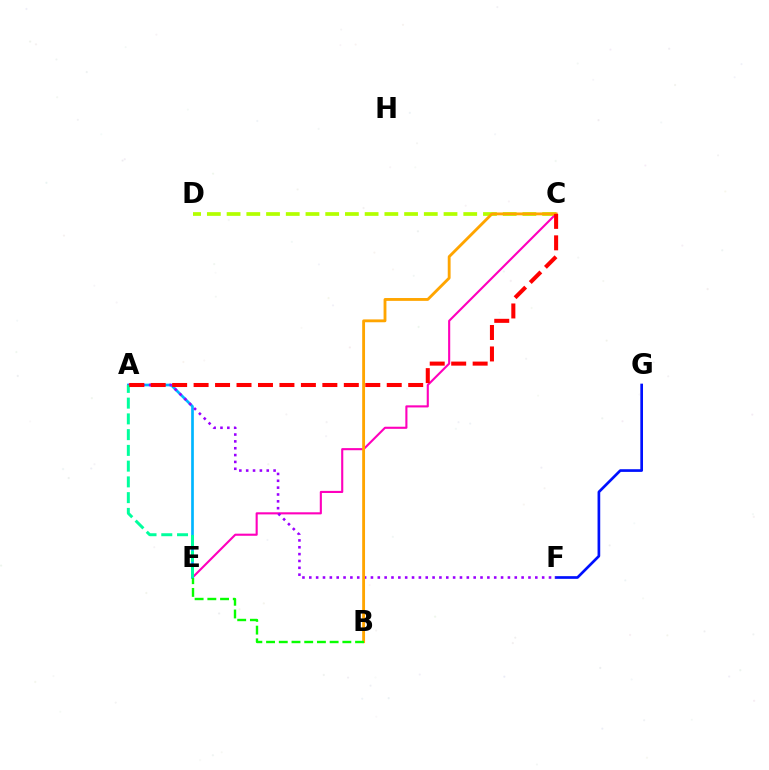{('C', 'D'): [{'color': '#b3ff00', 'line_style': 'dashed', 'thickness': 2.68}], ('F', 'G'): [{'color': '#0010ff', 'line_style': 'solid', 'thickness': 1.93}], ('C', 'E'): [{'color': '#ff00bd', 'line_style': 'solid', 'thickness': 1.52}], ('A', 'E'): [{'color': '#00b5ff', 'line_style': 'solid', 'thickness': 1.94}, {'color': '#00ff9d', 'line_style': 'dashed', 'thickness': 2.14}], ('A', 'F'): [{'color': '#9b00ff', 'line_style': 'dotted', 'thickness': 1.86}], ('B', 'C'): [{'color': '#ffa500', 'line_style': 'solid', 'thickness': 2.05}], ('A', 'C'): [{'color': '#ff0000', 'line_style': 'dashed', 'thickness': 2.92}], ('B', 'E'): [{'color': '#08ff00', 'line_style': 'dashed', 'thickness': 1.73}]}